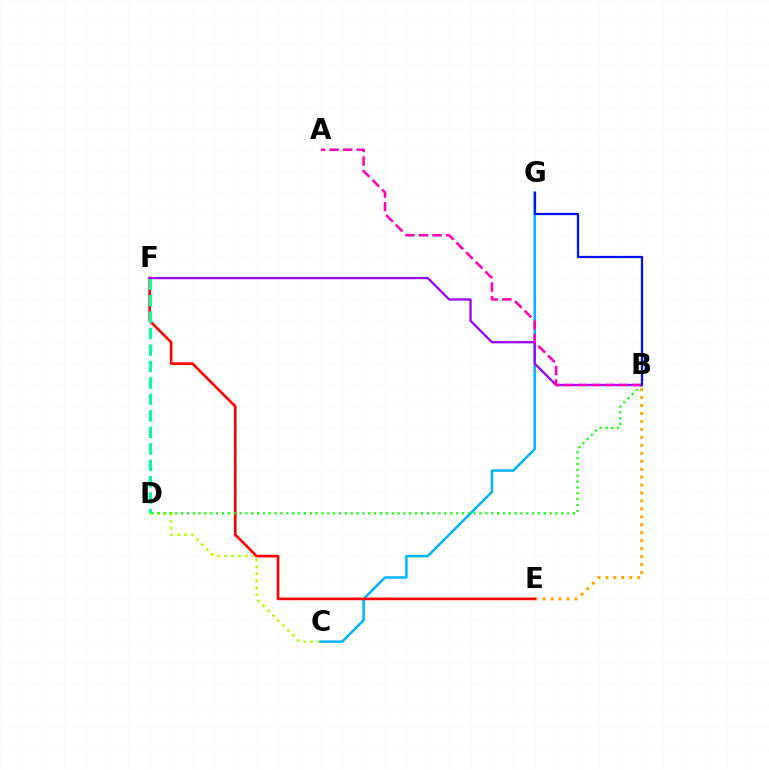{('B', 'E'): [{'color': '#ffa500', 'line_style': 'dotted', 'thickness': 2.16}], ('C', 'D'): [{'color': '#b3ff00', 'line_style': 'dotted', 'thickness': 1.9}], ('C', 'G'): [{'color': '#00b5ff', 'line_style': 'solid', 'thickness': 1.83}], ('E', 'F'): [{'color': '#ff0000', 'line_style': 'solid', 'thickness': 1.91}], ('B', 'D'): [{'color': '#08ff00', 'line_style': 'dotted', 'thickness': 1.59}], ('D', 'F'): [{'color': '#00ff9d', 'line_style': 'dashed', 'thickness': 2.24}], ('B', 'F'): [{'color': '#9b00ff', 'line_style': 'solid', 'thickness': 1.64}], ('A', 'B'): [{'color': '#ff00bd', 'line_style': 'dashed', 'thickness': 1.85}], ('B', 'G'): [{'color': '#0010ff', 'line_style': 'solid', 'thickness': 1.62}]}